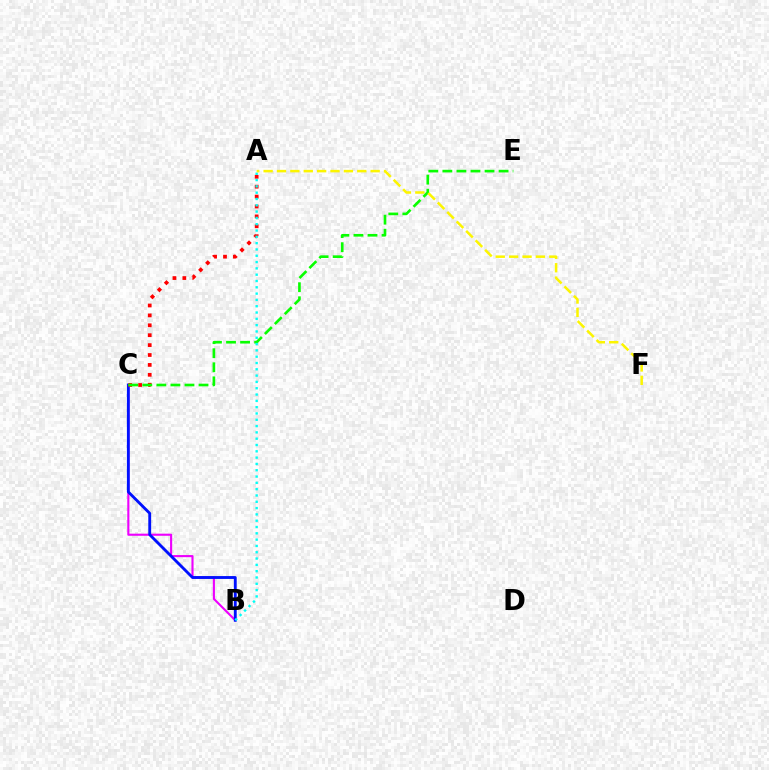{('B', 'C'): [{'color': '#ee00ff', 'line_style': 'solid', 'thickness': 1.52}, {'color': '#0010ff', 'line_style': 'solid', 'thickness': 2.06}], ('A', 'C'): [{'color': '#ff0000', 'line_style': 'dotted', 'thickness': 2.69}], ('C', 'E'): [{'color': '#08ff00', 'line_style': 'dashed', 'thickness': 1.91}], ('A', 'B'): [{'color': '#00fff6', 'line_style': 'dotted', 'thickness': 1.71}], ('A', 'F'): [{'color': '#fcf500', 'line_style': 'dashed', 'thickness': 1.82}]}